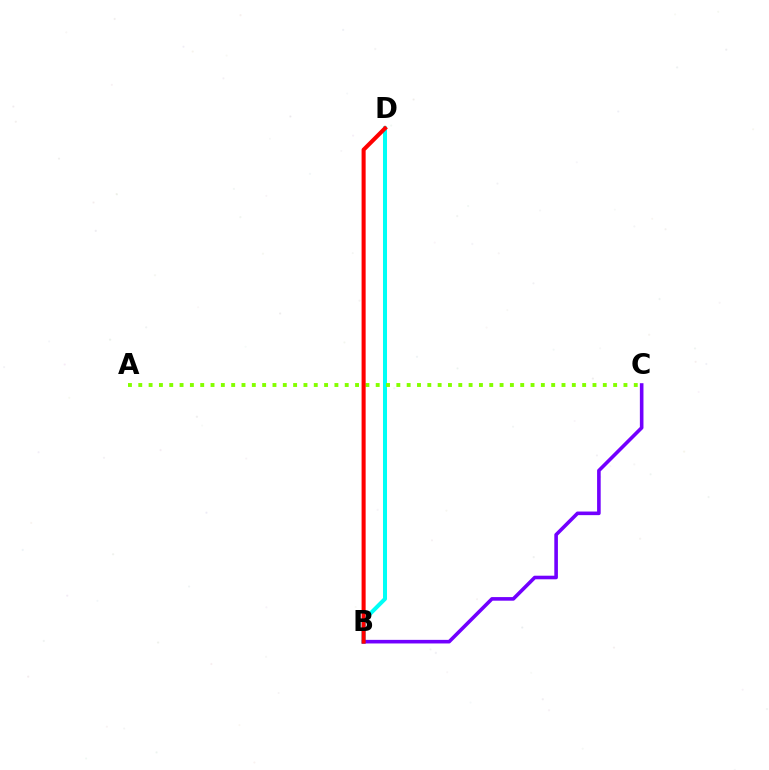{('B', 'D'): [{'color': '#00fff6', 'line_style': 'solid', 'thickness': 2.89}, {'color': '#ff0000', 'line_style': 'solid', 'thickness': 2.92}], ('A', 'C'): [{'color': '#84ff00', 'line_style': 'dotted', 'thickness': 2.8}], ('B', 'C'): [{'color': '#7200ff', 'line_style': 'solid', 'thickness': 2.59}]}